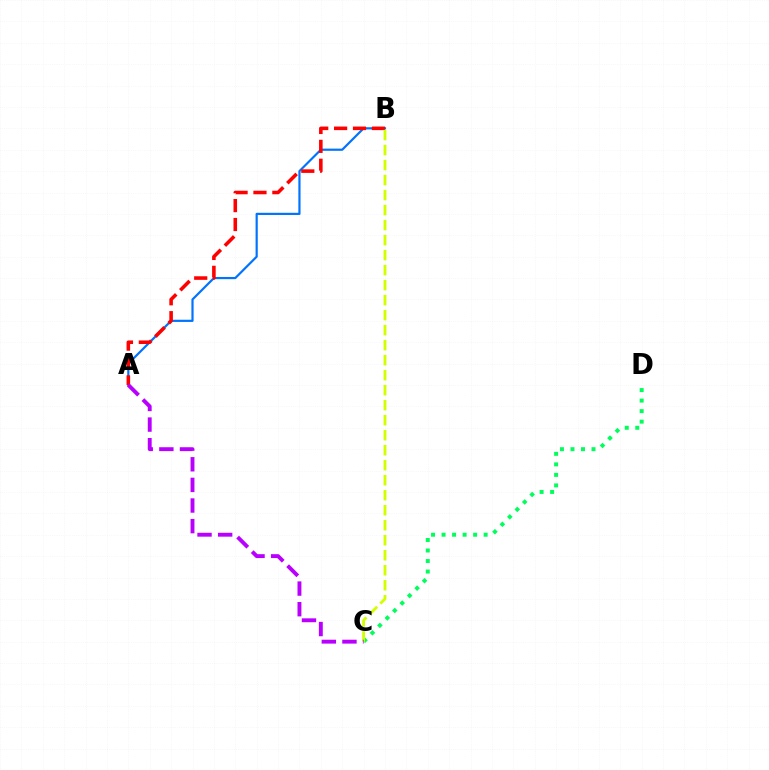{('A', 'B'): [{'color': '#0074ff', 'line_style': 'solid', 'thickness': 1.58}, {'color': '#ff0000', 'line_style': 'dashed', 'thickness': 2.57}], ('C', 'D'): [{'color': '#00ff5c', 'line_style': 'dotted', 'thickness': 2.86}], ('B', 'C'): [{'color': '#d1ff00', 'line_style': 'dashed', 'thickness': 2.04}], ('A', 'C'): [{'color': '#b900ff', 'line_style': 'dashed', 'thickness': 2.8}]}